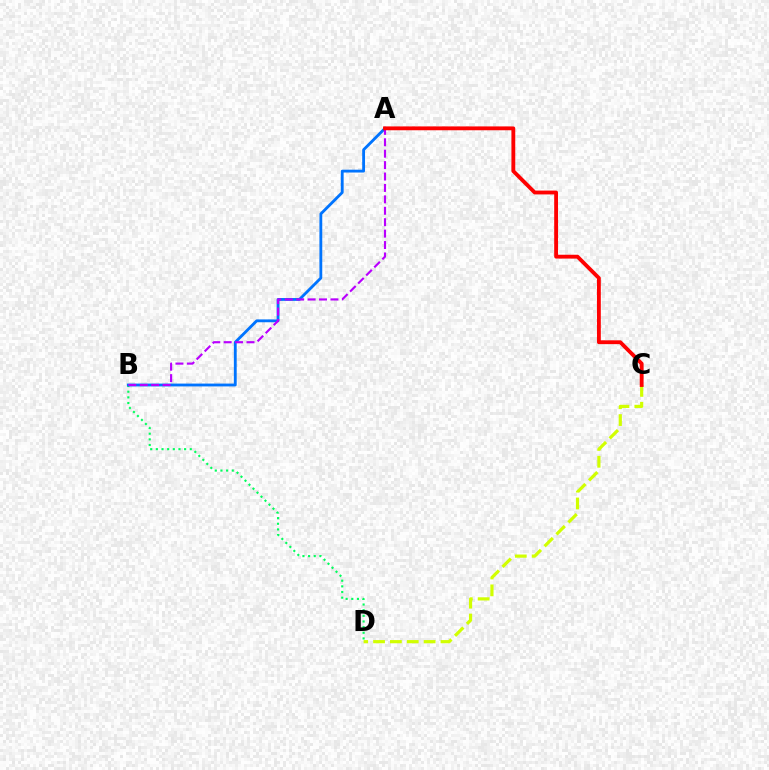{('B', 'D'): [{'color': '#00ff5c', 'line_style': 'dotted', 'thickness': 1.54}], ('A', 'B'): [{'color': '#0074ff', 'line_style': 'solid', 'thickness': 2.04}, {'color': '#b900ff', 'line_style': 'dashed', 'thickness': 1.55}], ('C', 'D'): [{'color': '#d1ff00', 'line_style': 'dashed', 'thickness': 2.29}], ('A', 'C'): [{'color': '#ff0000', 'line_style': 'solid', 'thickness': 2.76}]}